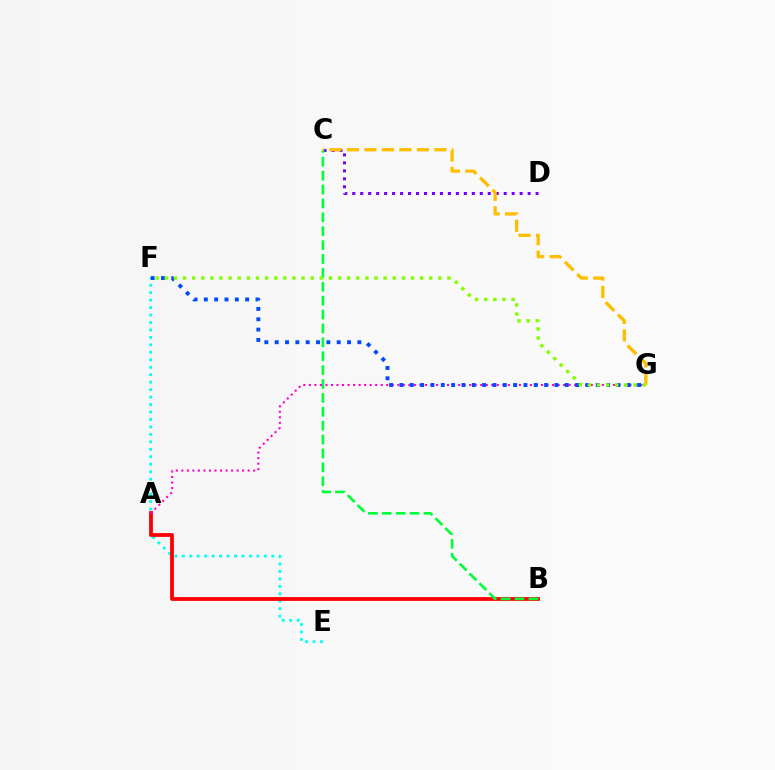{('C', 'D'): [{'color': '#7200ff', 'line_style': 'dotted', 'thickness': 2.17}], ('E', 'F'): [{'color': '#00fff6', 'line_style': 'dotted', 'thickness': 2.03}], ('A', 'B'): [{'color': '#ff0000', 'line_style': 'solid', 'thickness': 2.72}], ('B', 'C'): [{'color': '#00ff39', 'line_style': 'dashed', 'thickness': 1.89}], ('A', 'G'): [{'color': '#ff00cf', 'line_style': 'dotted', 'thickness': 1.5}], ('F', 'G'): [{'color': '#004bff', 'line_style': 'dotted', 'thickness': 2.81}, {'color': '#84ff00', 'line_style': 'dotted', 'thickness': 2.48}], ('C', 'G'): [{'color': '#ffbd00', 'line_style': 'dashed', 'thickness': 2.37}]}